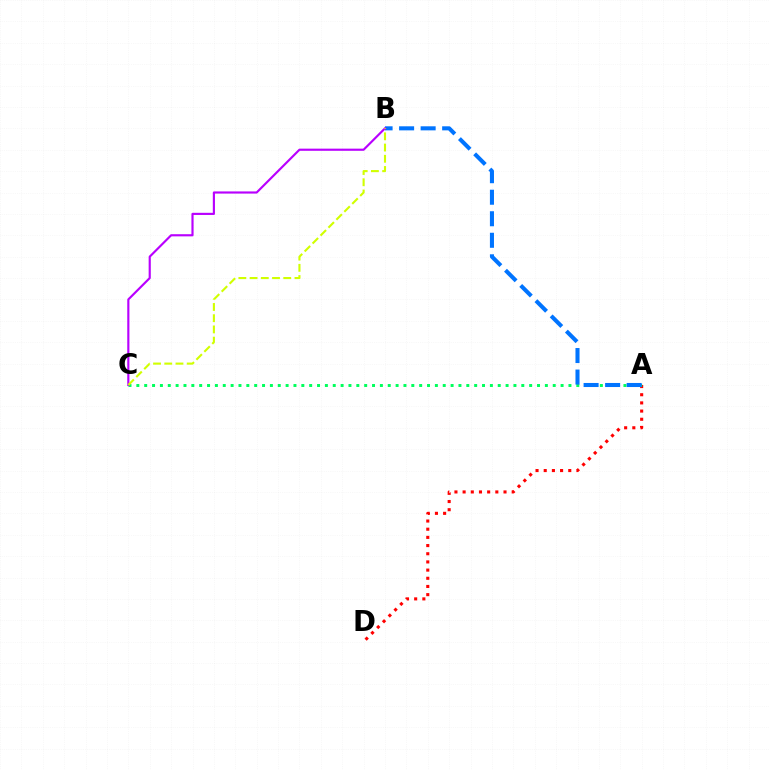{('A', 'D'): [{'color': '#ff0000', 'line_style': 'dotted', 'thickness': 2.22}], ('A', 'C'): [{'color': '#00ff5c', 'line_style': 'dotted', 'thickness': 2.13}], ('A', 'B'): [{'color': '#0074ff', 'line_style': 'dashed', 'thickness': 2.92}], ('B', 'C'): [{'color': '#b900ff', 'line_style': 'solid', 'thickness': 1.55}, {'color': '#d1ff00', 'line_style': 'dashed', 'thickness': 1.52}]}